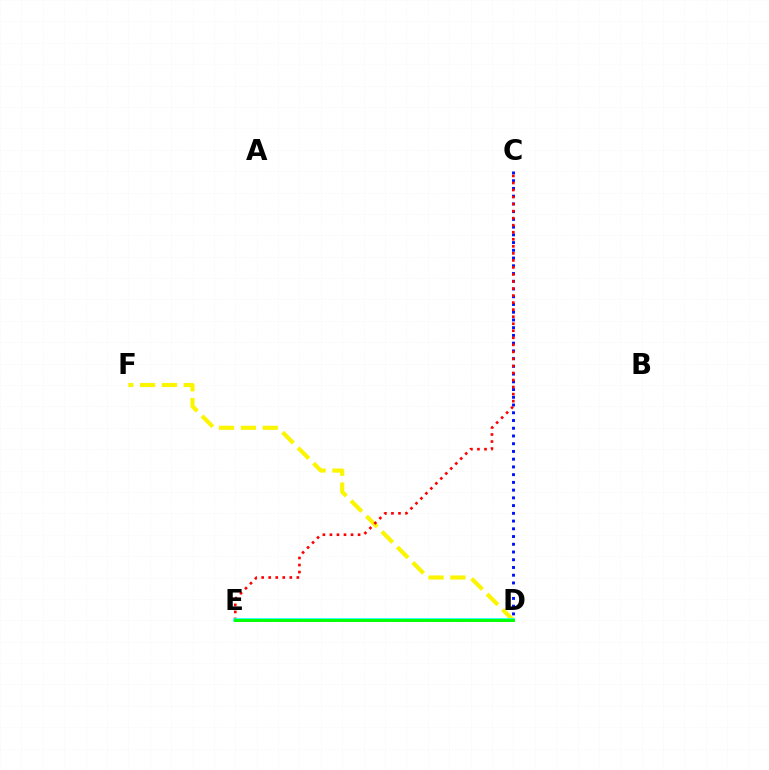{('C', 'D'): [{'color': '#0010ff', 'line_style': 'dotted', 'thickness': 2.1}], ('D', 'F'): [{'color': '#fcf500', 'line_style': 'dashed', 'thickness': 2.97}], ('C', 'E'): [{'color': '#ff0000', 'line_style': 'dotted', 'thickness': 1.91}], ('D', 'E'): [{'color': '#ee00ff', 'line_style': 'solid', 'thickness': 1.87}, {'color': '#00fff6', 'line_style': 'solid', 'thickness': 2.59}, {'color': '#08ff00', 'line_style': 'solid', 'thickness': 2.08}]}